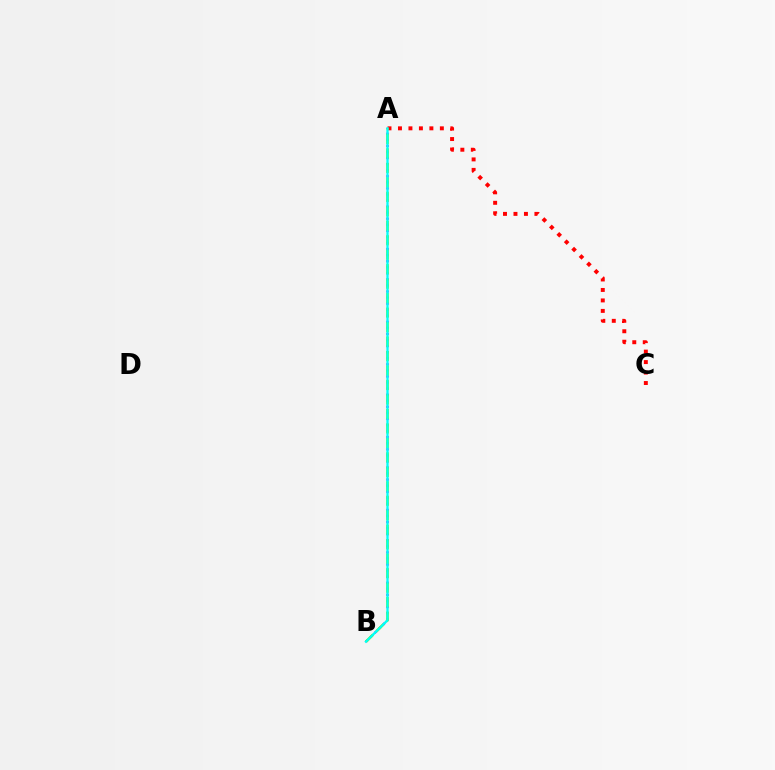{('A', 'C'): [{'color': '#ff0000', 'line_style': 'dotted', 'thickness': 2.85}], ('A', 'B'): [{'color': '#7200ff', 'line_style': 'dotted', 'thickness': 1.65}, {'color': '#84ff00', 'line_style': 'dashed', 'thickness': 1.97}, {'color': '#00fff6', 'line_style': 'solid', 'thickness': 1.67}]}